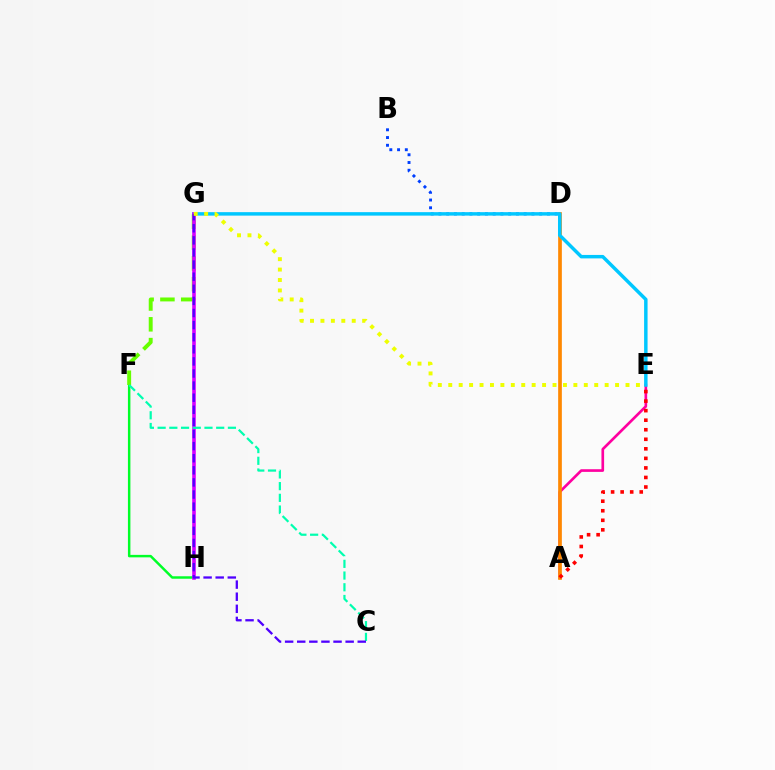{('F', 'H'): [{'color': '#00ff27', 'line_style': 'solid', 'thickness': 1.78}], ('A', 'E'): [{'color': '#ff00a0', 'line_style': 'solid', 'thickness': 1.92}, {'color': '#ff0000', 'line_style': 'dotted', 'thickness': 2.59}], ('B', 'D'): [{'color': '#003fff', 'line_style': 'dotted', 'thickness': 2.11}], ('A', 'D'): [{'color': '#ff8800', 'line_style': 'solid', 'thickness': 2.65}], ('E', 'G'): [{'color': '#00c7ff', 'line_style': 'solid', 'thickness': 2.5}, {'color': '#eeff00', 'line_style': 'dotted', 'thickness': 2.83}], ('F', 'G'): [{'color': '#66ff00', 'line_style': 'dashed', 'thickness': 2.83}], ('G', 'H'): [{'color': '#d600ff', 'line_style': 'solid', 'thickness': 2.58}], ('C', 'F'): [{'color': '#00ffaf', 'line_style': 'dashed', 'thickness': 1.59}], ('C', 'G'): [{'color': '#4f00ff', 'line_style': 'dashed', 'thickness': 1.64}]}